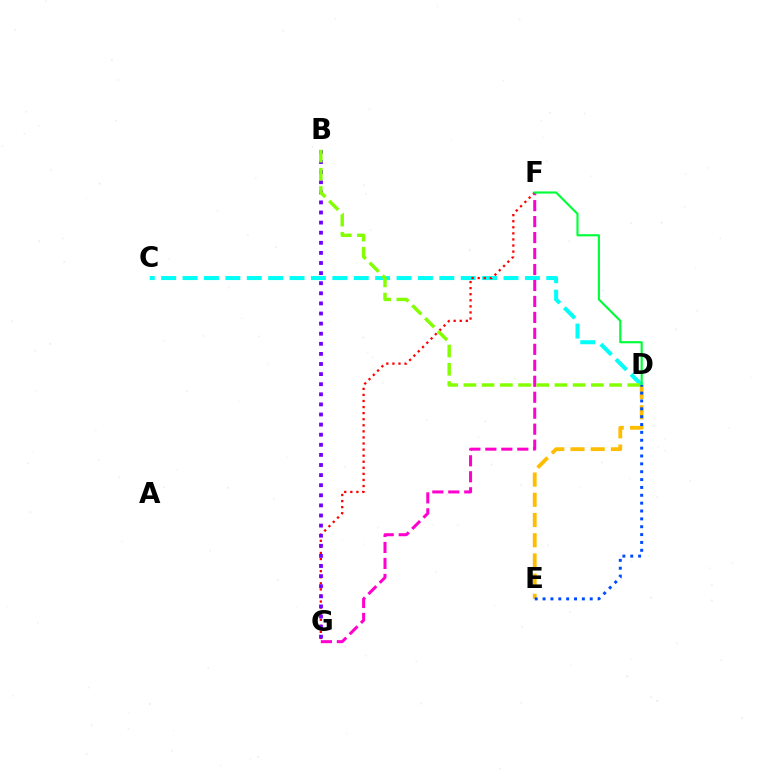{('C', 'D'): [{'color': '#00fff6', 'line_style': 'dashed', 'thickness': 2.91}], ('F', 'G'): [{'color': '#ff0000', 'line_style': 'dotted', 'thickness': 1.65}, {'color': '#ff00cf', 'line_style': 'dashed', 'thickness': 2.17}], ('D', 'E'): [{'color': '#ffbd00', 'line_style': 'dashed', 'thickness': 2.75}, {'color': '#004bff', 'line_style': 'dotted', 'thickness': 2.14}], ('D', 'F'): [{'color': '#00ff39', 'line_style': 'solid', 'thickness': 1.55}], ('B', 'G'): [{'color': '#7200ff', 'line_style': 'dotted', 'thickness': 2.74}], ('B', 'D'): [{'color': '#84ff00', 'line_style': 'dashed', 'thickness': 2.47}]}